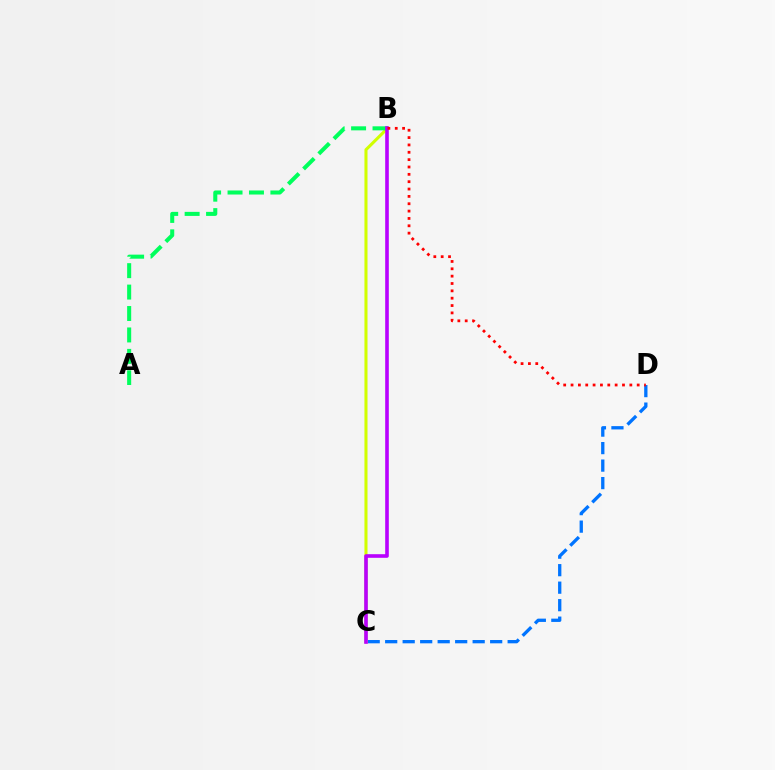{('C', 'D'): [{'color': '#0074ff', 'line_style': 'dashed', 'thickness': 2.38}], ('B', 'C'): [{'color': '#d1ff00', 'line_style': 'solid', 'thickness': 2.2}, {'color': '#b900ff', 'line_style': 'solid', 'thickness': 2.6}], ('A', 'B'): [{'color': '#00ff5c', 'line_style': 'dashed', 'thickness': 2.91}], ('B', 'D'): [{'color': '#ff0000', 'line_style': 'dotted', 'thickness': 2.0}]}